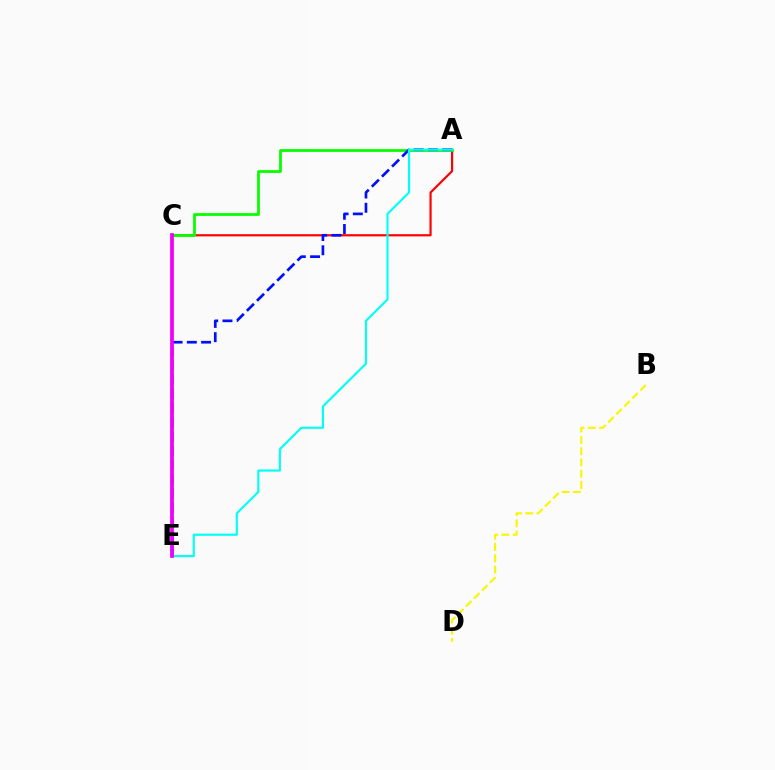{('B', 'D'): [{'color': '#fcf500', 'line_style': 'dashed', 'thickness': 1.53}], ('A', 'C'): [{'color': '#ff0000', 'line_style': 'solid', 'thickness': 1.57}, {'color': '#08ff00', 'line_style': 'solid', 'thickness': 2.02}], ('A', 'E'): [{'color': '#0010ff', 'line_style': 'dashed', 'thickness': 1.94}, {'color': '#00fff6', 'line_style': 'solid', 'thickness': 1.54}], ('C', 'E'): [{'color': '#ee00ff', 'line_style': 'solid', 'thickness': 2.69}]}